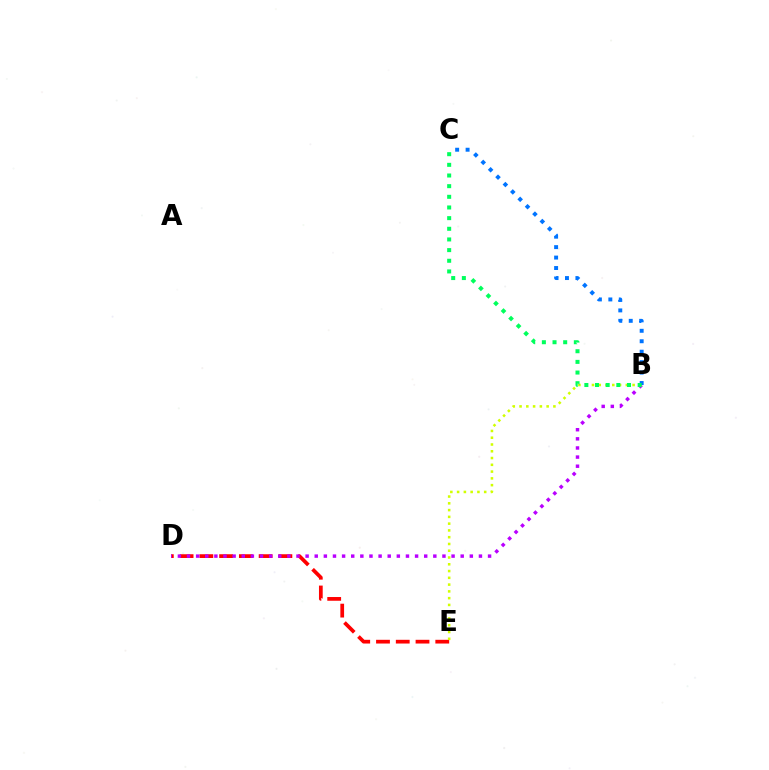{('D', 'E'): [{'color': '#ff0000', 'line_style': 'dashed', 'thickness': 2.68}], ('B', 'D'): [{'color': '#b900ff', 'line_style': 'dotted', 'thickness': 2.48}], ('B', 'E'): [{'color': '#d1ff00', 'line_style': 'dotted', 'thickness': 1.84}], ('B', 'C'): [{'color': '#0074ff', 'line_style': 'dotted', 'thickness': 2.84}, {'color': '#00ff5c', 'line_style': 'dotted', 'thickness': 2.9}]}